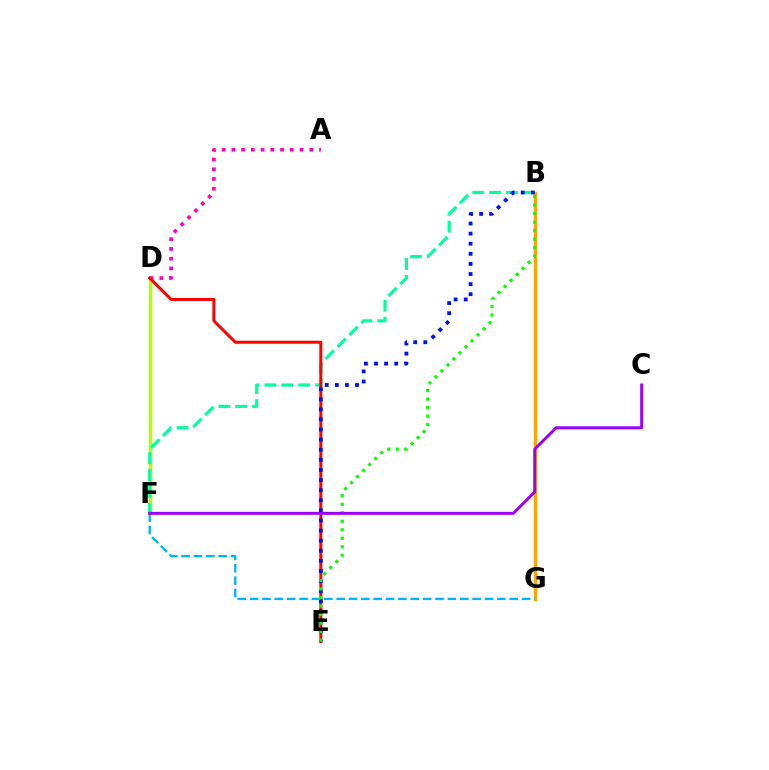{('B', 'G'): [{'color': '#ffa500', 'line_style': 'solid', 'thickness': 2.49}], ('D', 'F'): [{'color': '#b3ff00', 'line_style': 'solid', 'thickness': 2.51}], ('B', 'F'): [{'color': '#00ff9d', 'line_style': 'dashed', 'thickness': 2.29}], ('A', 'D'): [{'color': '#ff00bd', 'line_style': 'dotted', 'thickness': 2.65}], ('D', 'E'): [{'color': '#ff0000', 'line_style': 'solid', 'thickness': 2.17}], ('B', 'E'): [{'color': '#0010ff', 'line_style': 'dotted', 'thickness': 2.74}, {'color': '#08ff00', 'line_style': 'dotted', 'thickness': 2.31}], ('F', 'G'): [{'color': '#00b5ff', 'line_style': 'dashed', 'thickness': 1.68}], ('C', 'F'): [{'color': '#9b00ff', 'line_style': 'solid', 'thickness': 2.14}]}